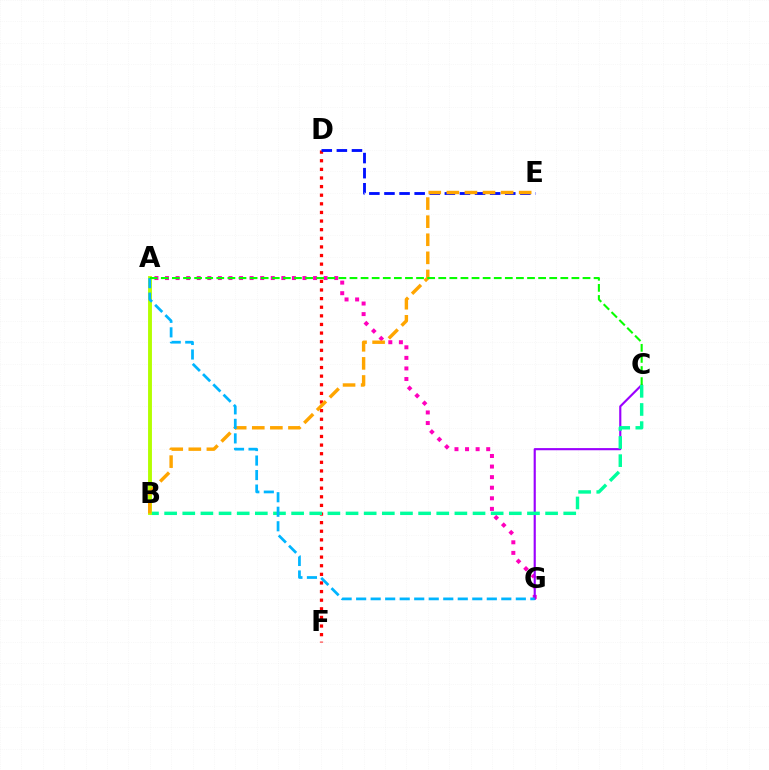{('D', 'F'): [{'color': '#ff0000', 'line_style': 'dotted', 'thickness': 2.34}], ('A', 'G'): [{'color': '#ff00bd', 'line_style': 'dotted', 'thickness': 2.87}, {'color': '#00b5ff', 'line_style': 'dashed', 'thickness': 1.97}], ('C', 'G'): [{'color': '#9b00ff', 'line_style': 'solid', 'thickness': 1.55}], ('D', 'E'): [{'color': '#0010ff', 'line_style': 'dashed', 'thickness': 2.05}], ('B', 'C'): [{'color': '#00ff9d', 'line_style': 'dashed', 'thickness': 2.46}], ('A', 'B'): [{'color': '#b3ff00', 'line_style': 'solid', 'thickness': 2.8}], ('B', 'E'): [{'color': '#ffa500', 'line_style': 'dashed', 'thickness': 2.46}], ('A', 'C'): [{'color': '#08ff00', 'line_style': 'dashed', 'thickness': 1.51}]}